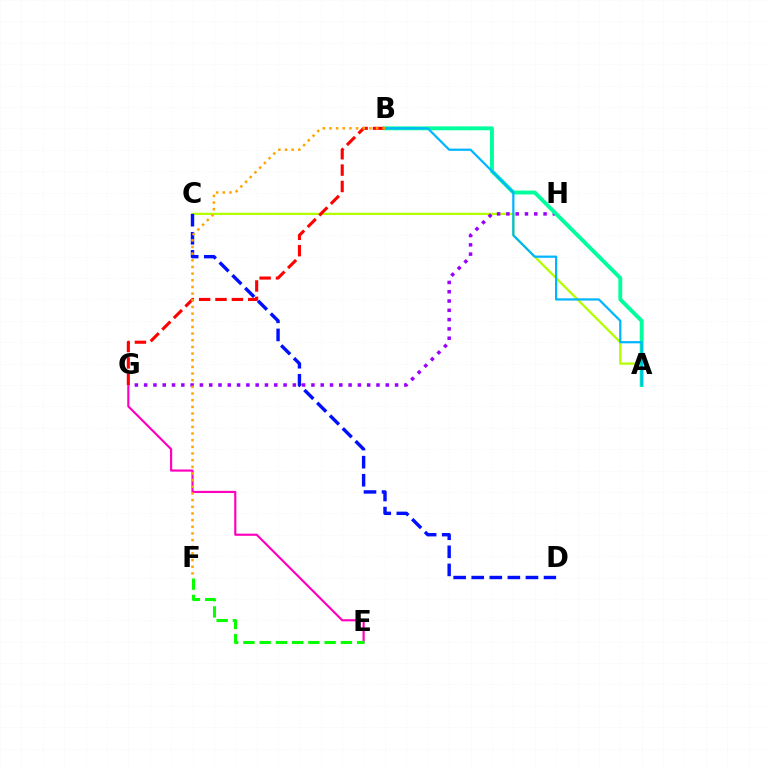{('A', 'C'): [{'color': '#b3ff00', 'line_style': 'solid', 'thickness': 1.62}], ('G', 'H'): [{'color': '#9b00ff', 'line_style': 'dotted', 'thickness': 2.52}], ('A', 'B'): [{'color': '#00ff9d', 'line_style': 'solid', 'thickness': 2.8}, {'color': '#00b5ff', 'line_style': 'solid', 'thickness': 1.6}], ('C', 'D'): [{'color': '#0010ff', 'line_style': 'dashed', 'thickness': 2.46}], ('E', 'G'): [{'color': '#ff00bd', 'line_style': 'solid', 'thickness': 1.55}], ('B', 'G'): [{'color': '#ff0000', 'line_style': 'dashed', 'thickness': 2.23}], ('E', 'F'): [{'color': '#08ff00', 'line_style': 'dashed', 'thickness': 2.21}], ('B', 'F'): [{'color': '#ffa500', 'line_style': 'dotted', 'thickness': 1.81}]}